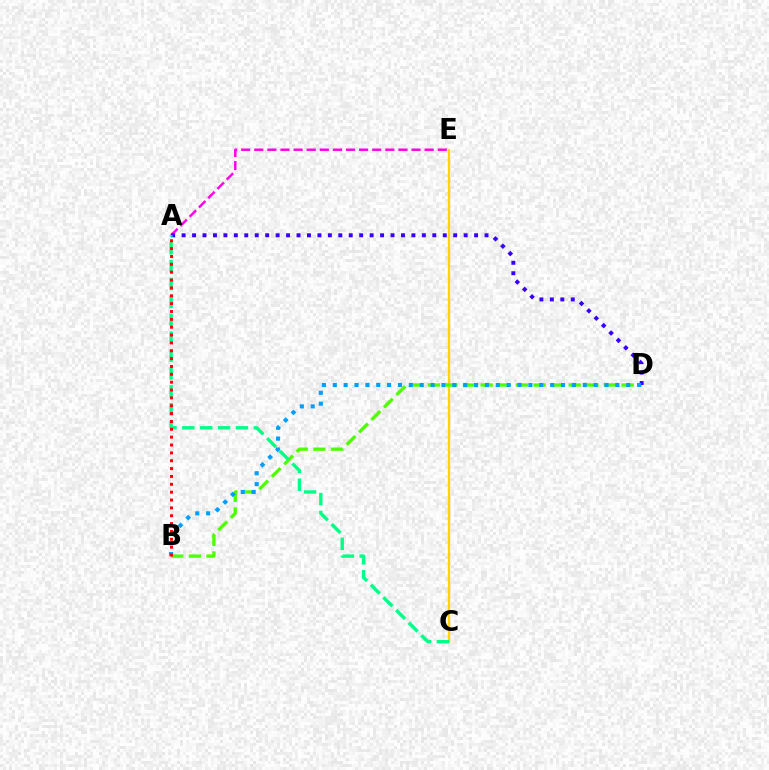{('C', 'E'): [{'color': '#ffd500', 'line_style': 'solid', 'thickness': 1.67}], ('B', 'D'): [{'color': '#4fff00', 'line_style': 'dashed', 'thickness': 2.39}, {'color': '#009eff', 'line_style': 'dotted', 'thickness': 2.95}], ('A', 'E'): [{'color': '#ff00ed', 'line_style': 'dashed', 'thickness': 1.78}], ('A', 'D'): [{'color': '#3700ff', 'line_style': 'dotted', 'thickness': 2.84}], ('A', 'C'): [{'color': '#00ff86', 'line_style': 'dashed', 'thickness': 2.43}], ('A', 'B'): [{'color': '#ff0000', 'line_style': 'dotted', 'thickness': 2.13}]}